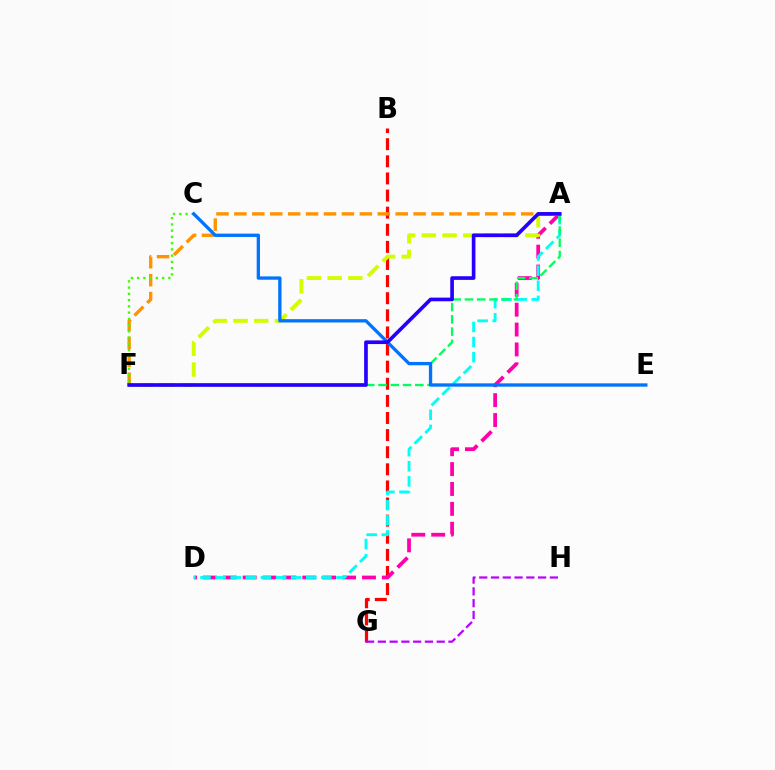{('B', 'G'): [{'color': '#ff0000', 'line_style': 'dashed', 'thickness': 2.32}], ('A', 'D'): [{'color': '#ff00ac', 'line_style': 'dashed', 'thickness': 2.7}, {'color': '#00fff6', 'line_style': 'dashed', 'thickness': 2.05}], ('A', 'F'): [{'color': '#d1ff00', 'line_style': 'dashed', 'thickness': 2.82}, {'color': '#ff9400', 'line_style': 'dashed', 'thickness': 2.43}, {'color': '#00ff5c', 'line_style': 'dashed', 'thickness': 1.67}, {'color': '#2500ff', 'line_style': 'solid', 'thickness': 2.64}], ('C', 'F'): [{'color': '#3dff00', 'line_style': 'dotted', 'thickness': 1.7}], ('C', 'E'): [{'color': '#0074ff', 'line_style': 'solid', 'thickness': 2.39}], ('G', 'H'): [{'color': '#b900ff', 'line_style': 'dashed', 'thickness': 1.6}]}